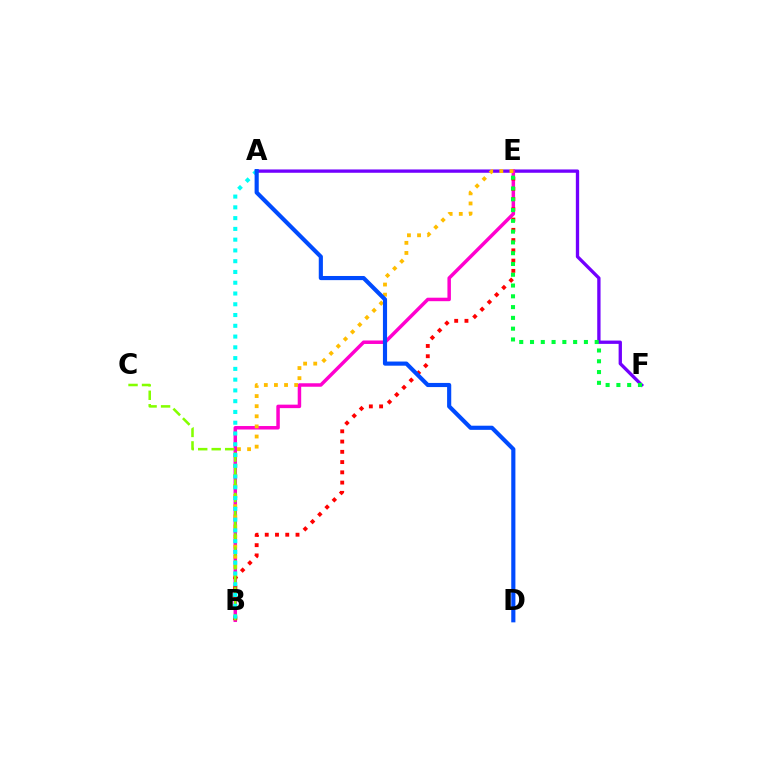{('A', 'F'): [{'color': '#7200ff', 'line_style': 'solid', 'thickness': 2.39}], ('B', 'E'): [{'color': '#ff00cf', 'line_style': 'solid', 'thickness': 2.51}, {'color': '#ffbd00', 'line_style': 'dotted', 'thickness': 2.75}, {'color': '#ff0000', 'line_style': 'dotted', 'thickness': 2.79}], ('B', 'C'): [{'color': '#84ff00', 'line_style': 'dashed', 'thickness': 1.83}], ('A', 'B'): [{'color': '#00fff6', 'line_style': 'dotted', 'thickness': 2.93}], ('A', 'D'): [{'color': '#004bff', 'line_style': 'solid', 'thickness': 2.98}], ('E', 'F'): [{'color': '#00ff39', 'line_style': 'dotted', 'thickness': 2.93}]}